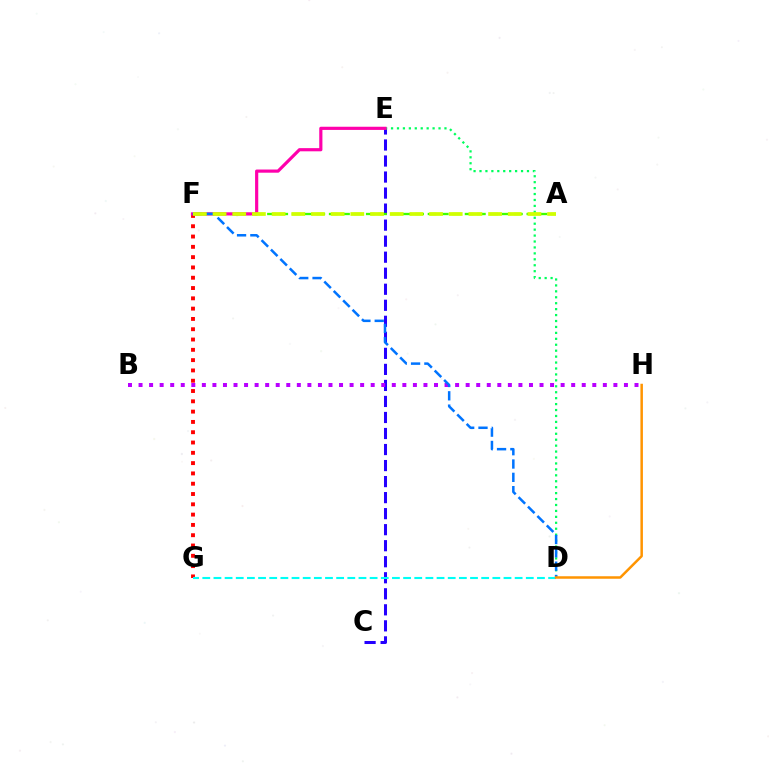{('F', 'G'): [{'color': '#ff0000', 'line_style': 'dotted', 'thickness': 2.8}], ('C', 'E'): [{'color': '#2500ff', 'line_style': 'dashed', 'thickness': 2.18}], ('D', 'E'): [{'color': '#00ff5c', 'line_style': 'dotted', 'thickness': 1.61}], ('A', 'F'): [{'color': '#3dff00', 'line_style': 'dashed', 'thickness': 1.68}, {'color': '#d1ff00', 'line_style': 'dashed', 'thickness': 2.67}], ('B', 'H'): [{'color': '#b900ff', 'line_style': 'dotted', 'thickness': 2.87}], ('E', 'F'): [{'color': '#ff00ac', 'line_style': 'solid', 'thickness': 2.28}], ('D', 'F'): [{'color': '#0074ff', 'line_style': 'dashed', 'thickness': 1.81}], ('D', 'G'): [{'color': '#00fff6', 'line_style': 'dashed', 'thickness': 1.52}], ('D', 'H'): [{'color': '#ff9400', 'line_style': 'solid', 'thickness': 1.8}]}